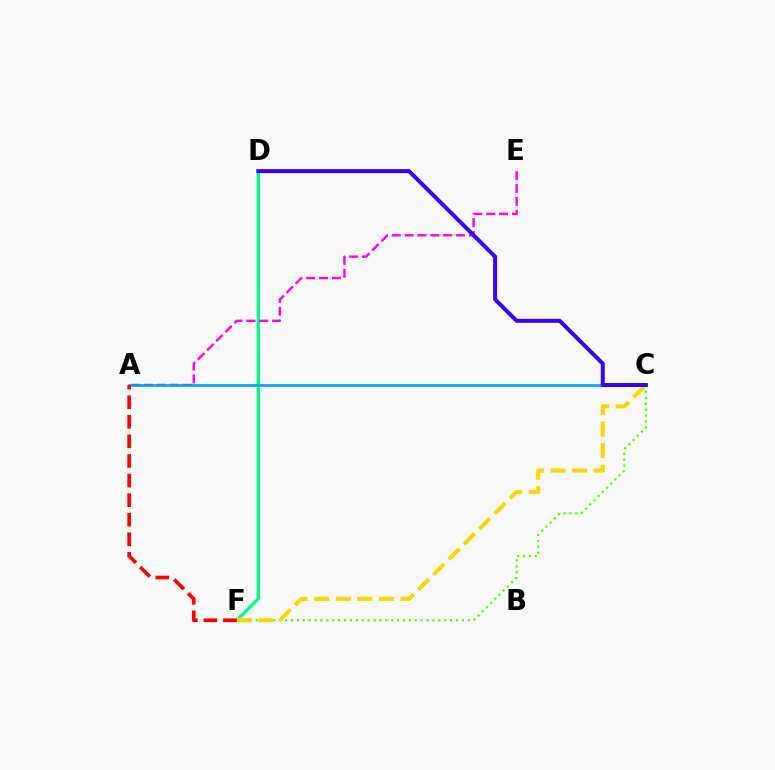{('D', 'F'): [{'color': '#00ff86', 'line_style': 'solid', 'thickness': 2.38}], ('A', 'E'): [{'color': '#ff00ed', 'line_style': 'dashed', 'thickness': 1.75}], ('A', 'C'): [{'color': '#009eff', 'line_style': 'solid', 'thickness': 1.88}], ('C', 'F'): [{'color': '#4fff00', 'line_style': 'dotted', 'thickness': 1.6}, {'color': '#ffd500', 'line_style': 'dashed', 'thickness': 2.93}], ('C', 'D'): [{'color': '#3700ff', 'line_style': 'solid', 'thickness': 2.87}], ('A', 'F'): [{'color': '#ff0000', 'line_style': 'dashed', 'thickness': 2.66}]}